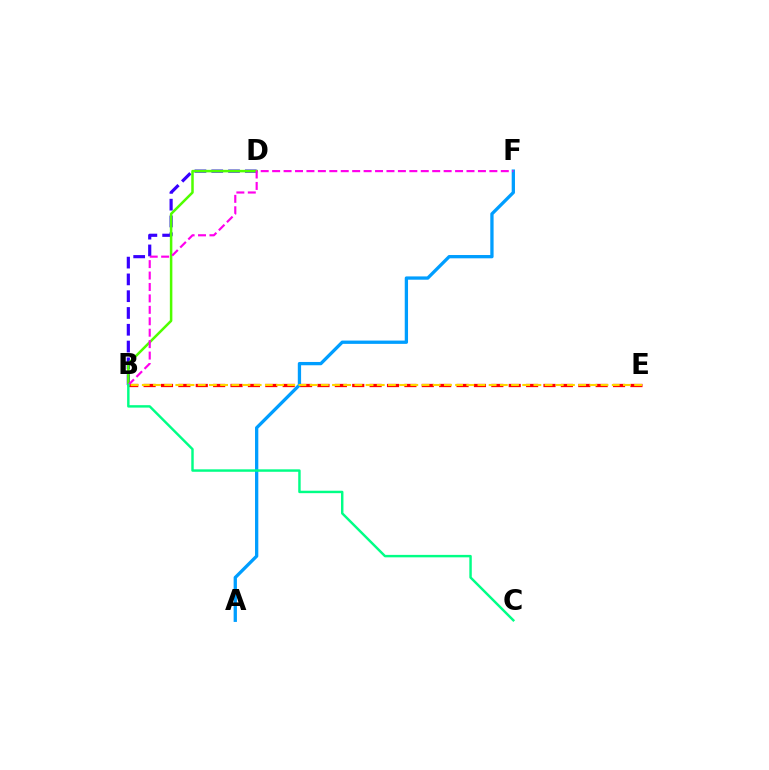{('B', 'D'): [{'color': '#3700ff', 'line_style': 'dashed', 'thickness': 2.28}, {'color': '#4fff00', 'line_style': 'solid', 'thickness': 1.81}], ('B', 'E'): [{'color': '#ff0000', 'line_style': 'dashed', 'thickness': 2.36}, {'color': '#ffd500', 'line_style': 'dashed', 'thickness': 1.52}], ('A', 'F'): [{'color': '#009eff', 'line_style': 'solid', 'thickness': 2.37}], ('B', 'F'): [{'color': '#ff00ed', 'line_style': 'dashed', 'thickness': 1.55}], ('B', 'C'): [{'color': '#00ff86', 'line_style': 'solid', 'thickness': 1.76}]}